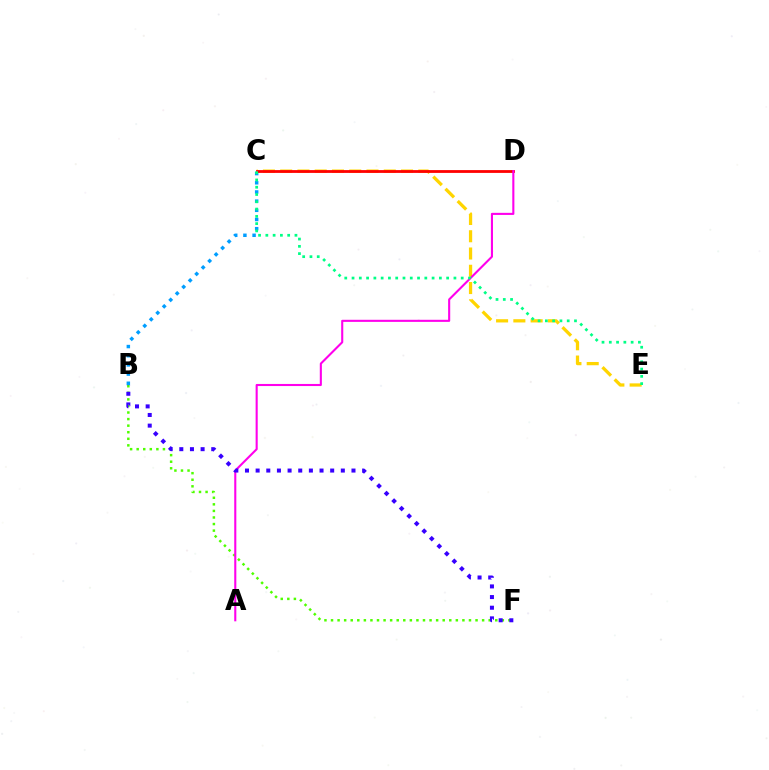{('B', 'C'): [{'color': '#009eff', 'line_style': 'dotted', 'thickness': 2.49}], ('B', 'F'): [{'color': '#4fff00', 'line_style': 'dotted', 'thickness': 1.78}, {'color': '#3700ff', 'line_style': 'dotted', 'thickness': 2.89}], ('C', 'E'): [{'color': '#ffd500', 'line_style': 'dashed', 'thickness': 2.35}, {'color': '#00ff86', 'line_style': 'dotted', 'thickness': 1.98}], ('C', 'D'): [{'color': '#ff0000', 'line_style': 'solid', 'thickness': 2.02}], ('A', 'D'): [{'color': '#ff00ed', 'line_style': 'solid', 'thickness': 1.51}]}